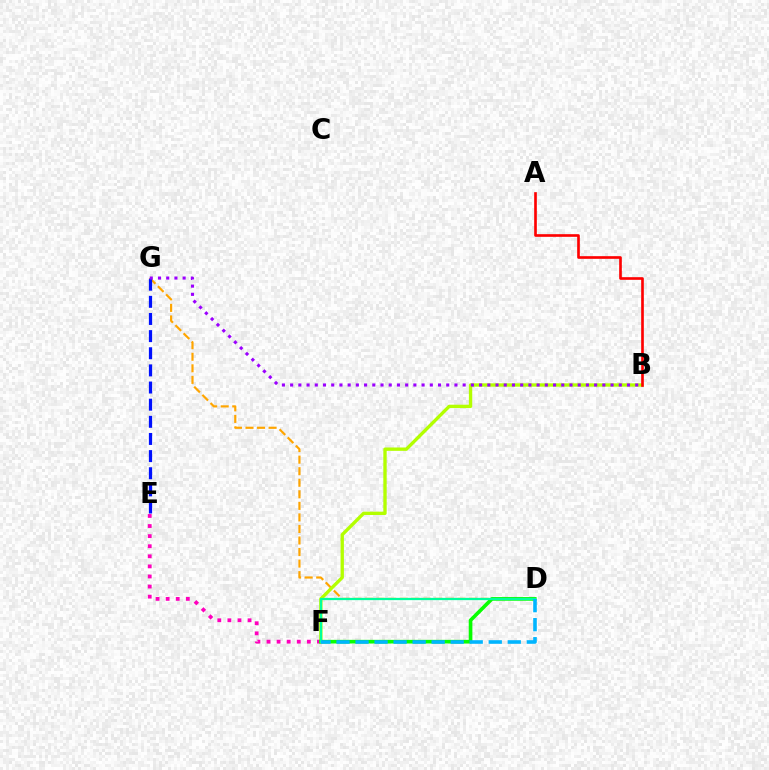{('D', 'G'): [{'color': '#ffa500', 'line_style': 'dashed', 'thickness': 1.57}], ('B', 'F'): [{'color': '#b3ff00', 'line_style': 'solid', 'thickness': 2.41}], ('E', 'F'): [{'color': '#ff00bd', 'line_style': 'dotted', 'thickness': 2.74}], ('E', 'G'): [{'color': '#0010ff', 'line_style': 'dashed', 'thickness': 2.33}], ('D', 'F'): [{'color': '#08ff00', 'line_style': 'solid', 'thickness': 2.63}, {'color': '#00ff9d', 'line_style': 'solid', 'thickness': 1.63}, {'color': '#00b5ff', 'line_style': 'dashed', 'thickness': 2.58}], ('B', 'G'): [{'color': '#9b00ff', 'line_style': 'dotted', 'thickness': 2.23}], ('A', 'B'): [{'color': '#ff0000', 'line_style': 'solid', 'thickness': 1.91}]}